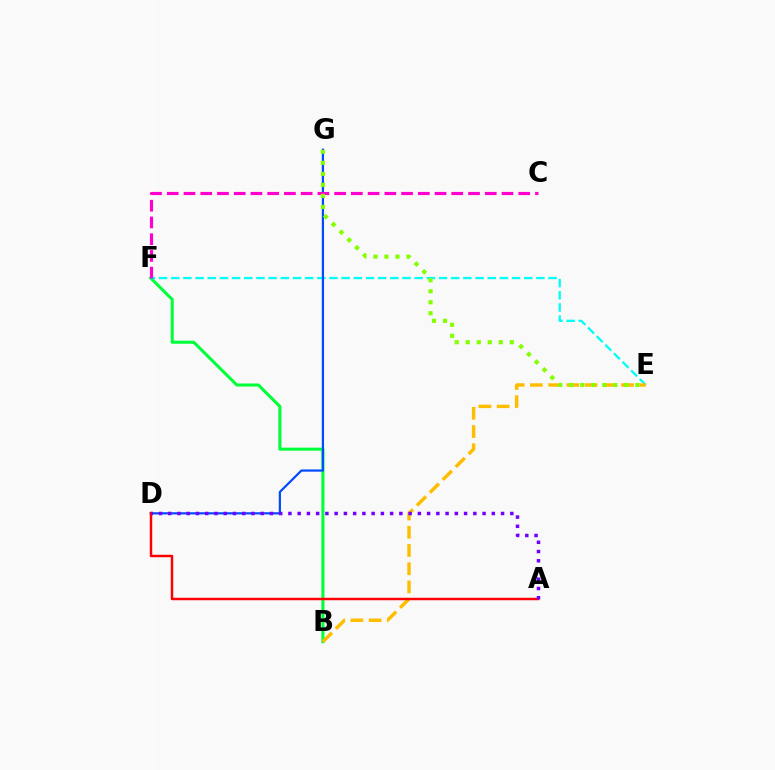{('B', 'F'): [{'color': '#00ff39', 'line_style': 'solid', 'thickness': 2.19}], ('E', 'F'): [{'color': '#00fff6', 'line_style': 'dashed', 'thickness': 1.65}], ('D', 'G'): [{'color': '#004bff', 'line_style': 'solid', 'thickness': 1.59}], ('B', 'E'): [{'color': '#ffbd00', 'line_style': 'dashed', 'thickness': 2.48}], ('C', 'F'): [{'color': '#ff00cf', 'line_style': 'dashed', 'thickness': 2.27}], ('E', 'G'): [{'color': '#84ff00', 'line_style': 'dotted', 'thickness': 2.99}], ('A', 'D'): [{'color': '#ff0000', 'line_style': 'solid', 'thickness': 1.77}, {'color': '#7200ff', 'line_style': 'dotted', 'thickness': 2.51}]}